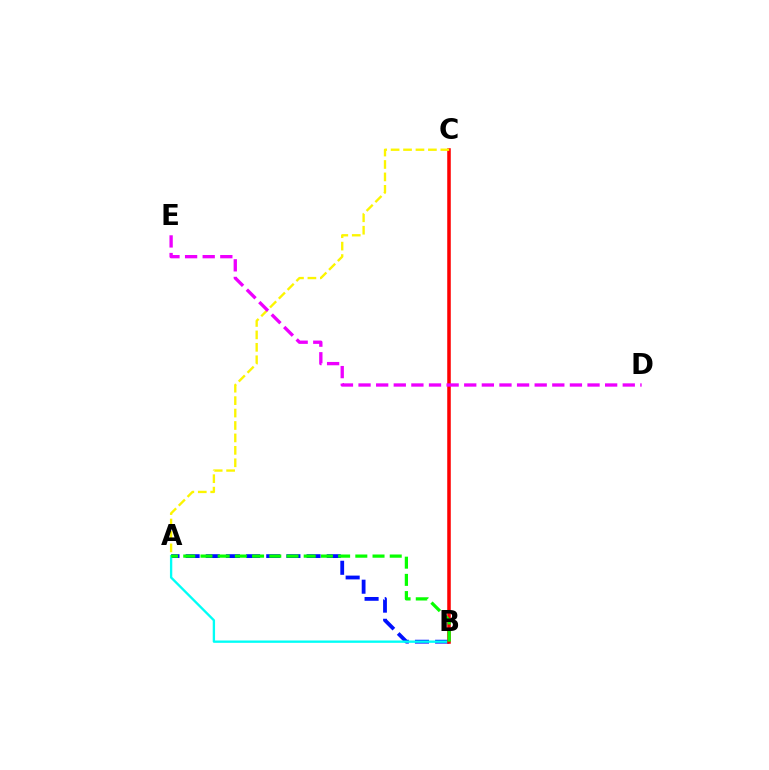{('A', 'B'): [{'color': '#0010ff', 'line_style': 'dashed', 'thickness': 2.74}, {'color': '#00fff6', 'line_style': 'solid', 'thickness': 1.69}, {'color': '#08ff00', 'line_style': 'dashed', 'thickness': 2.34}], ('B', 'C'): [{'color': '#ff0000', 'line_style': 'solid', 'thickness': 2.55}], ('A', 'C'): [{'color': '#fcf500', 'line_style': 'dashed', 'thickness': 1.69}], ('D', 'E'): [{'color': '#ee00ff', 'line_style': 'dashed', 'thickness': 2.39}]}